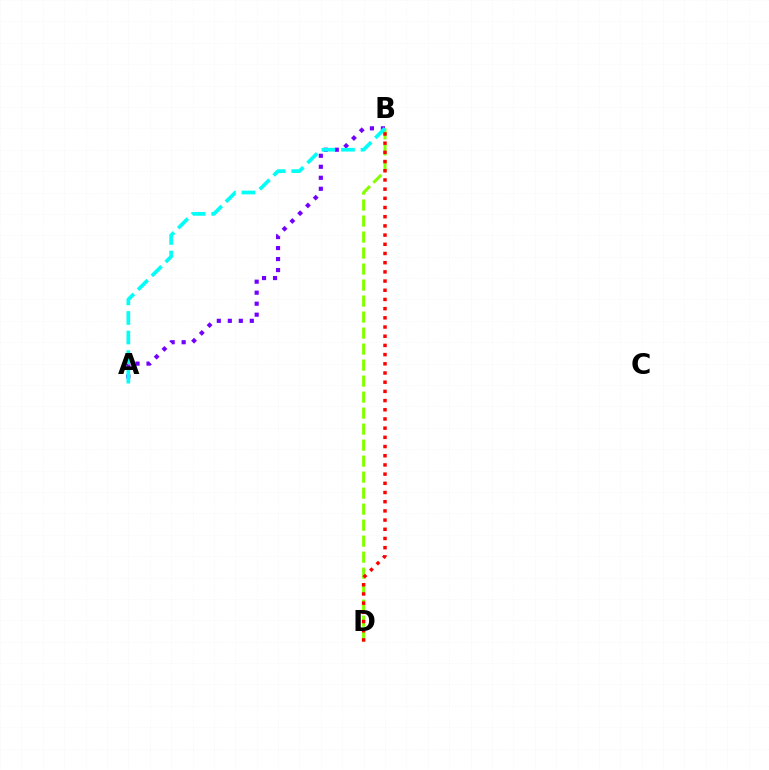{('B', 'D'): [{'color': '#84ff00', 'line_style': 'dashed', 'thickness': 2.17}, {'color': '#ff0000', 'line_style': 'dotted', 'thickness': 2.5}], ('A', 'B'): [{'color': '#7200ff', 'line_style': 'dotted', 'thickness': 2.99}, {'color': '#00fff6', 'line_style': 'dashed', 'thickness': 2.66}]}